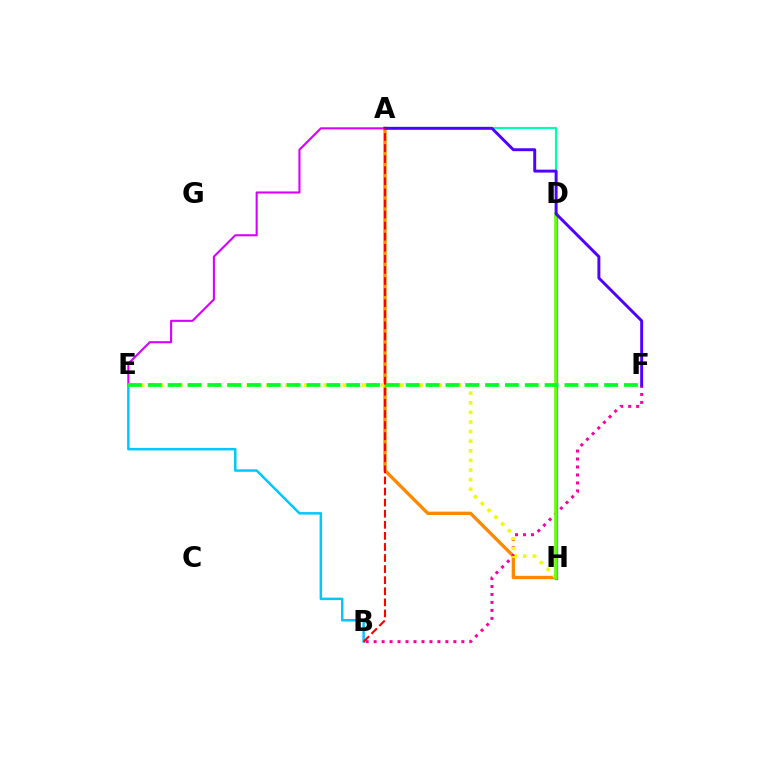{('A', 'H'): [{'color': '#ff8800', 'line_style': 'solid', 'thickness': 2.4}], ('A', 'E'): [{'color': '#d600ff', 'line_style': 'solid', 'thickness': 1.51}], ('B', 'F'): [{'color': '#ff00a0', 'line_style': 'dotted', 'thickness': 2.17}], ('E', 'H'): [{'color': '#eeff00', 'line_style': 'dotted', 'thickness': 2.61}], ('B', 'E'): [{'color': '#00c7ff', 'line_style': 'solid', 'thickness': 1.79}], ('D', 'H'): [{'color': '#003fff', 'line_style': 'solid', 'thickness': 2.34}, {'color': '#66ff00', 'line_style': 'solid', 'thickness': 2.54}], ('A', 'D'): [{'color': '#00ffaf', 'line_style': 'solid', 'thickness': 1.55}], ('A', 'F'): [{'color': '#4f00ff', 'line_style': 'solid', 'thickness': 2.11}], ('E', 'F'): [{'color': '#00ff27', 'line_style': 'dashed', 'thickness': 2.7}], ('A', 'B'): [{'color': '#ff0000', 'line_style': 'dashed', 'thickness': 1.51}]}